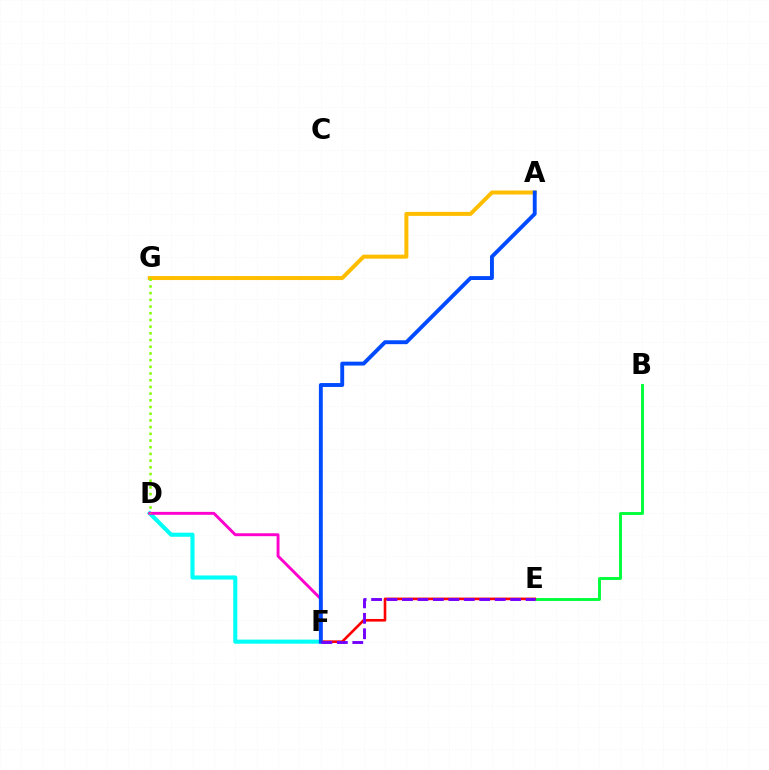{('B', 'E'): [{'color': '#00ff39', 'line_style': 'solid', 'thickness': 2.08}], ('A', 'G'): [{'color': '#ffbd00', 'line_style': 'solid', 'thickness': 2.88}], ('D', 'F'): [{'color': '#00fff6', 'line_style': 'solid', 'thickness': 2.95}, {'color': '#ff00cf', 'line_style': 'solid', 'thickness': 2.1}], ('E', 'F'): [{'color': '#ff0000', 'line_style': 'solid', 'thickness': 1.89}, {'color': '#7200ff', 'line_style': 'dashed', 'thickness': 2.1}], ('D', 'G'): [{'color': '#84ff00', 'line_style': 'dotted', 'thickness': 1.82}], ('A', 'F'): [{'color': '#004bff', 'line_style': 'solid', 'thickness': 2.8}]}